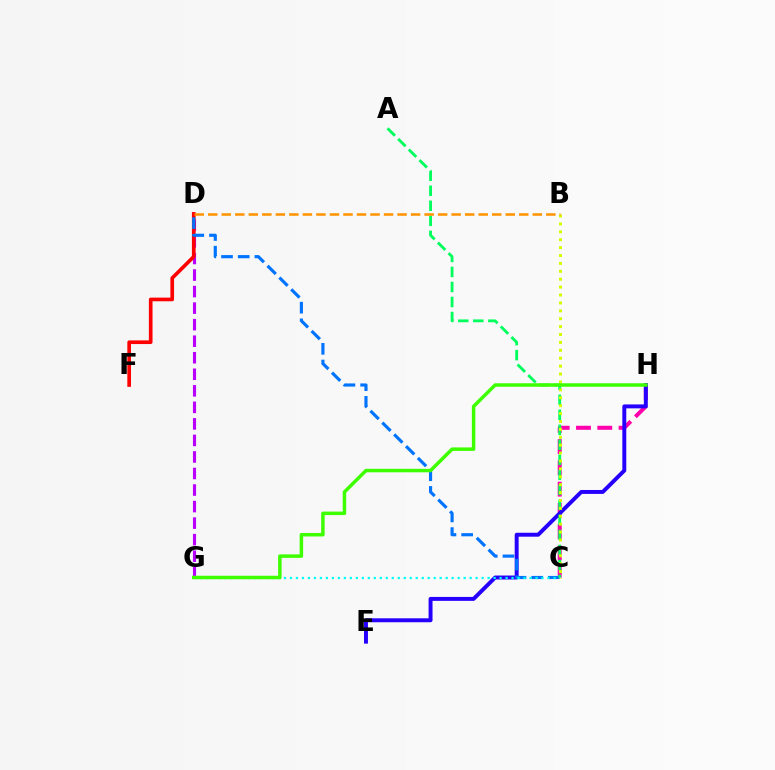{('D', 'G'): [{'color': '#b900ff', 'line_style': 'dashed', 'thickness': 2.25}], ('D', 'F'): [{'color': '#ff0000', 'line_style': 'solid', 'thickness': 2.64}], ('C', 'H'): [{'color': '#ff00ac', 'line_style': 'dashed', 'thickness': 2.89}], ('E', 'H'): [{'color': '#2500ff', 'line_style': 'solid', 'thickness': 2.84}], ('C', 'D'): [{'color': '#0074ff', 'line_style': 'dashed', 'thickness': 2.27}], ('C', 'G'): [{'color': '#00fff6', 'line_style': 'dotted', 'thickness': 1.63}], ('A', 'C'): [{'color': '#00ff5c', 'line_style': 'dashed', 'thickness': 2.04}], ('B', 'C'): [{'color': '#d1ff00', 'line_style': 'dotted', 'thickness': 2.15}], ('B', 'D'): [{'color': '#ff9400', 'line_style': 'dashed', 'thickness': 1.84}], ('G', 'H'): [{'color': '#3dff00', 'line_style': 'solid', 'thickness': 2.51}]}